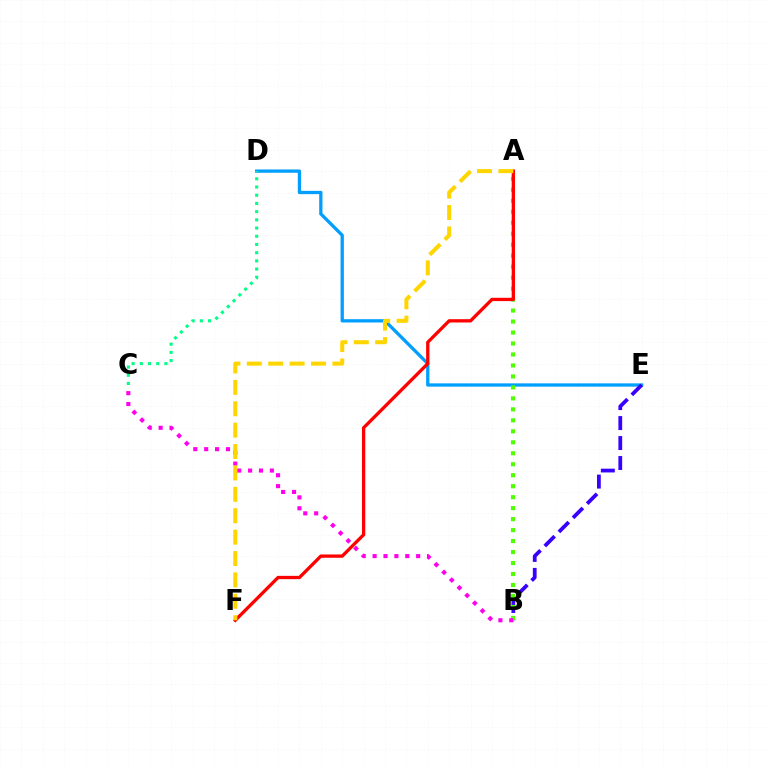{('D', 'E'): [{'color': '#009eff', 'line_style': 'solid', 'thickness': 2.37}], ('B', 'E'): [{'color': '#3700ff', 'line_style': 'dashed', 'thickness': 2.71}], ('A', 'B'): [{'color': '#4fff00', 'line_style': 'dotted', 'thickness': 2.98}], ('C', 'D'): [{'color': '#00ff86', 'line_style': 'dotted', 'thickness': 2.23}], ('A', 'F'): [{'color': '#ff0000', 'line_style': 'solid', 'thickness': 2.37}, {'color': '#ffd500', 'line_style': 'dashed', 'thickness': 2.91}], ('B', 'C'): [{'color': '#ff00ed', 'line_style': 'dotted', 'thickness': 2.96}]}